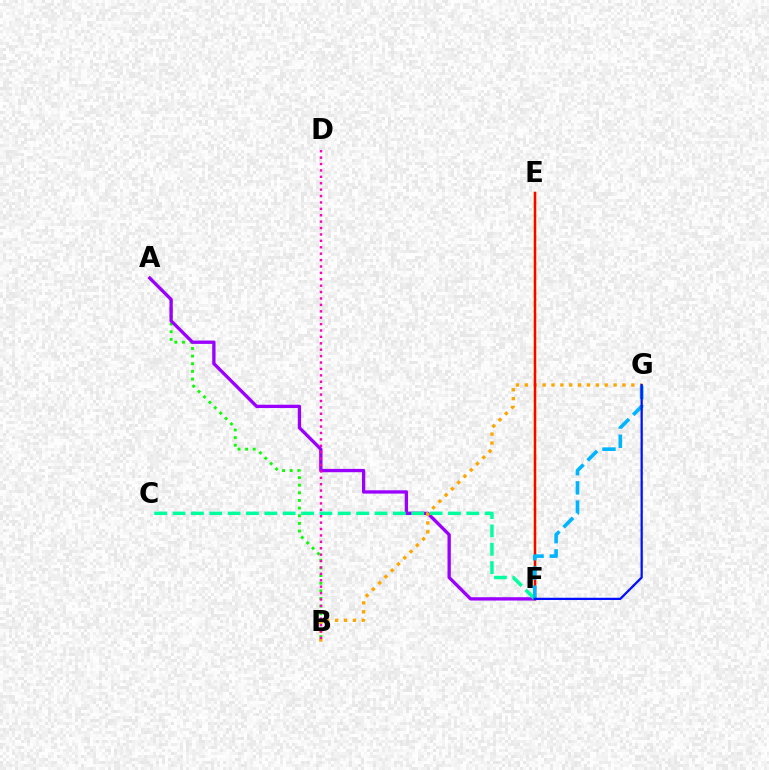{('A', 'B'): [{'color': '#08ff00', 'line_style': 'dotted', 'thickness': 2.07}], ('E', 'F'): [{'color': '#b3ff00', 'line_style': 'solid', 'thickness': 1.78}, {'color': '#ff0000', 'line_style': 'solid', 'thickness': 1.75}], ('A', 'F'): [{'color': '#9b00ff', 'line_style': 'solid', 'thickness': 2.4}], ('C', 'F'): [{'color': '#00ff9d', 'line_style': 'dashed', 'thickness': 2.49}], ('B', 'G'): [{'color': '#ffa500', 'line_style': 'dotted', 'thickness': 2.41}], ('B', 'D'): [{'color': '#ff00bd', 'line_style': 'dotted', 'thickness': 1.74}], ('F', 'G'): [{'color': '#00b5ff', 'line_style': 'dashed', 'thickness': 2.61}, {'color': '#0010ff', 'line_style': 'solid', 'thickness': 1.63}]}